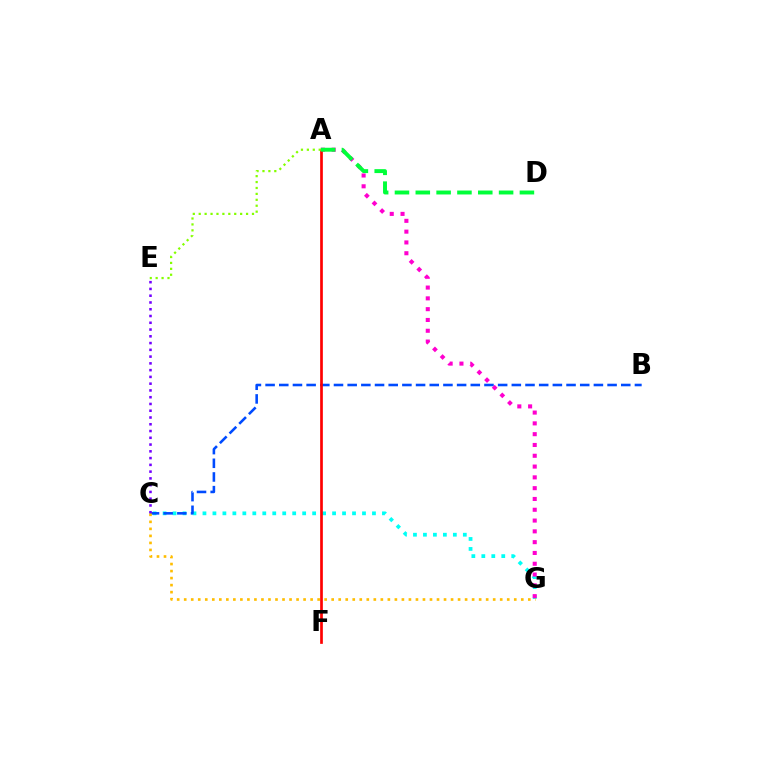{('C', 'G'): [{'color': '#00fff6', 'line_style': 'dotted', 'thickness': 2.71}, {'color': '#ffbd00', 'line_style': 'dotted', 'thickness': 1.91}], ('B', 'C'): [{'color': '#004bff', 'line_style': 'dashed', 'thickness': 1.86}], ('A', 'G'): [{'color': '#ff00cf', 'line_style': 'dotted', 'thickness': 2.93}], ('A', 'F'): [{'color': '#ff0000', 'line_style': 'solid', 'thickness': 1.94}], ('C', 'E'): [{'color': '#7200ff', 'line_style': 'dotted', 'thickness': 1.84}], ('A', 'E'): [{'color': '#84ff00', 'line_style': 'dotted', 'thickness': 1.61}], ('A', 'D'): [{'color': '#00ff39', 'line_style': 'dashed', 'thickness': 2.83}]}